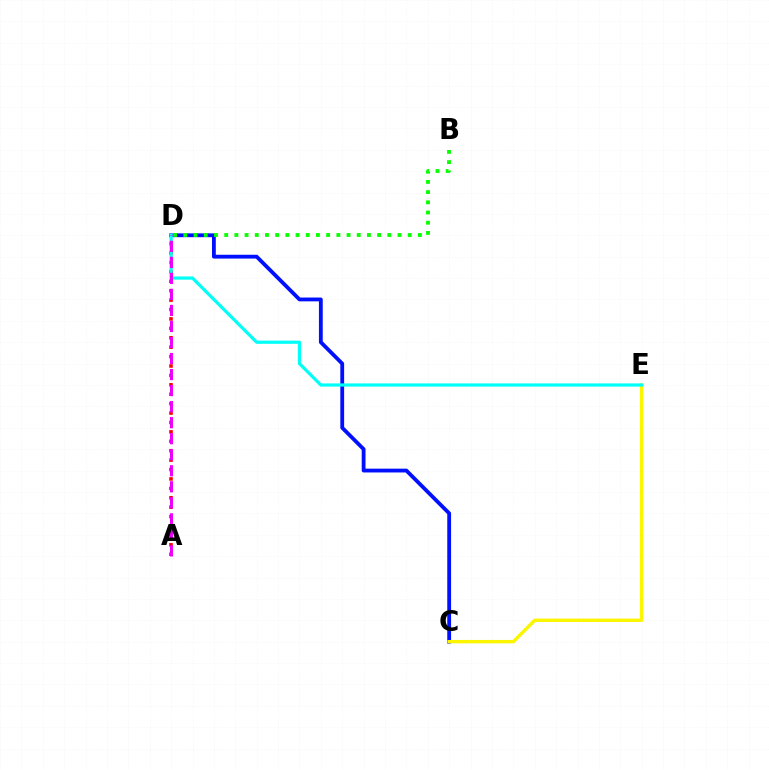{('C', 'D'): [{'color': '#0010ff', 'line_style': 'solid', 'thickness': 2.75}], ('B', 'D'): [{'color': '#08ff00', 'line_style': 'dotted', 'thickness': 2.77}], ('C', 'E'): [{'color': '#fcf500', 'line_style': 'solid', 'thickness': 2.44}], ('A', 'D'): [{'color': '#ff0000', 'line_style': 'dotted', 'thickness': 2.56}, {'color': '#ee00ff', 'line_style': 'dashed', 'thickness': 2.18}], ('D', 'E'): [{'color': '#00fff6', 'line_style': 'solid', 'thickness': 2.3}]}